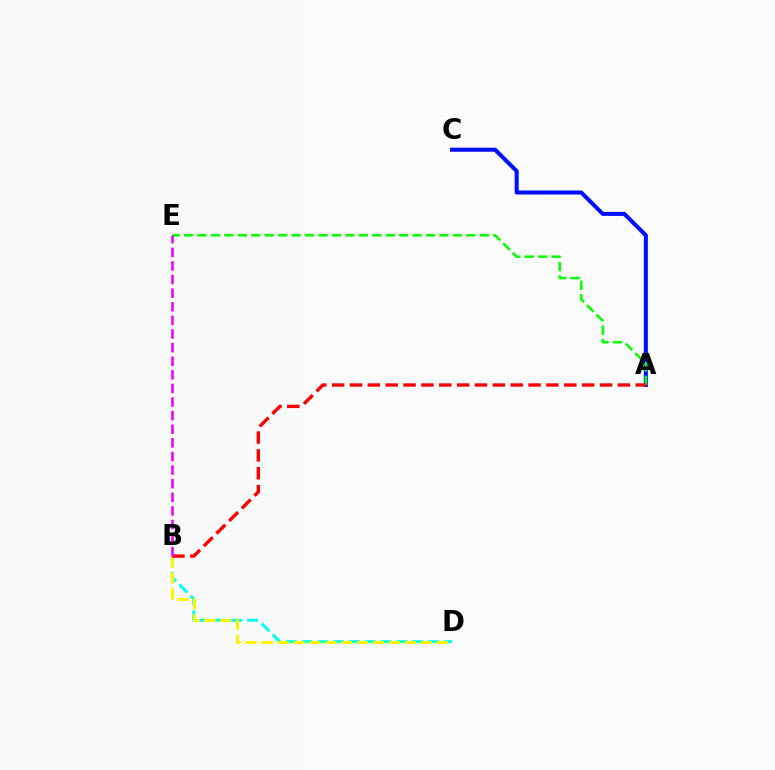{('A', 'C'): [{'color': '#0010ff', 'line_style': 'solid', 'thickness': 2.91}], ('A', 'E'): [{'color': '#08ff00', 'line_style': 'dashed', 'thickness': 1.83}], ('B', 'D'): [{'color': '#00fff6', 'line_style': 'dashed', 'thickness': 2.15}, {'color': '#fcf500', 'line_style': 'dashed', 'thickness': 2.16}], ('A', 'B'): [{'color': '#ff0000', 'line_style': 'dashed', 'thickness': 2.43}], ('B', 'E'): [{'color': '#ee00ff', 'line_style': 'dashed', 'thickness': 1.85}]}